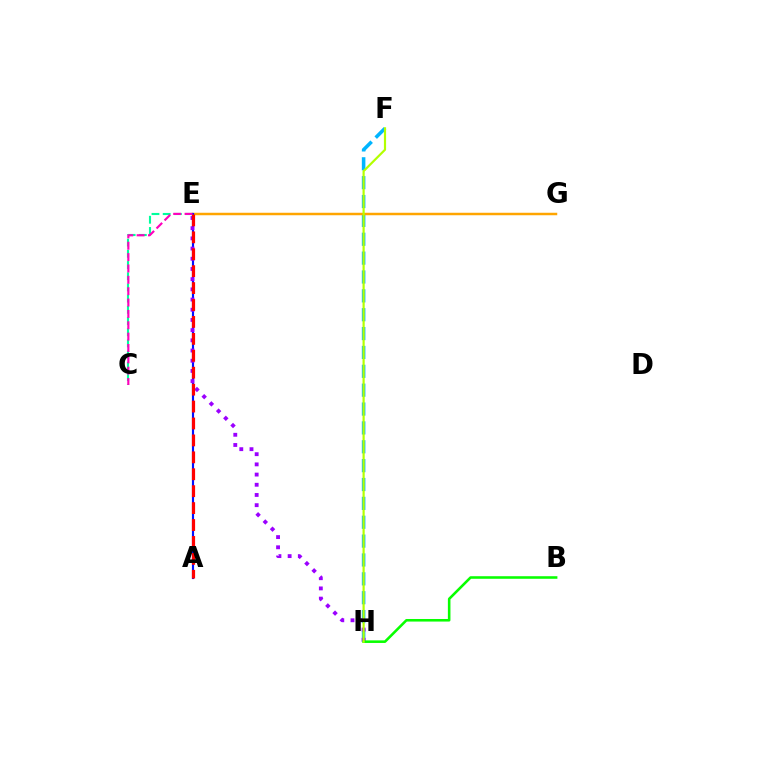{('F', 'H'): [{'color': '#00b5ff', 'line_style': 'dashed', 'thickness': 2.56}, {'color': '#b3ff00', 'line_style': 'solid', 'thickness': 1.57}], ('E', 'G'): [{'color': '#ffa500', 'line_style': 'solid', 'thickness': 1.79}], ('C', 'E'): [{'color': '#00ff9d', 'line_style': 'dashed', 'thickness': 1.52}, {'color': '#ff00bd', 'line_style': 'dashed', 'thickness': 1.54}], ('A', 'E'): [{'color': '#0010ff', 'line_style': 'solid', 'thickness': 1.55}, {'color': '#ff0000', 'line_style': 'dashed', 'thickness': 2.3}], ('E', 'H'): [{'color': '#9b00ff', 'line_style': 'dotted', 'thickness': 2.77}], ('B', 'H'): [{'color': '#08ff00', 'line_style': 'solid', 'thickness': 1.85}]}